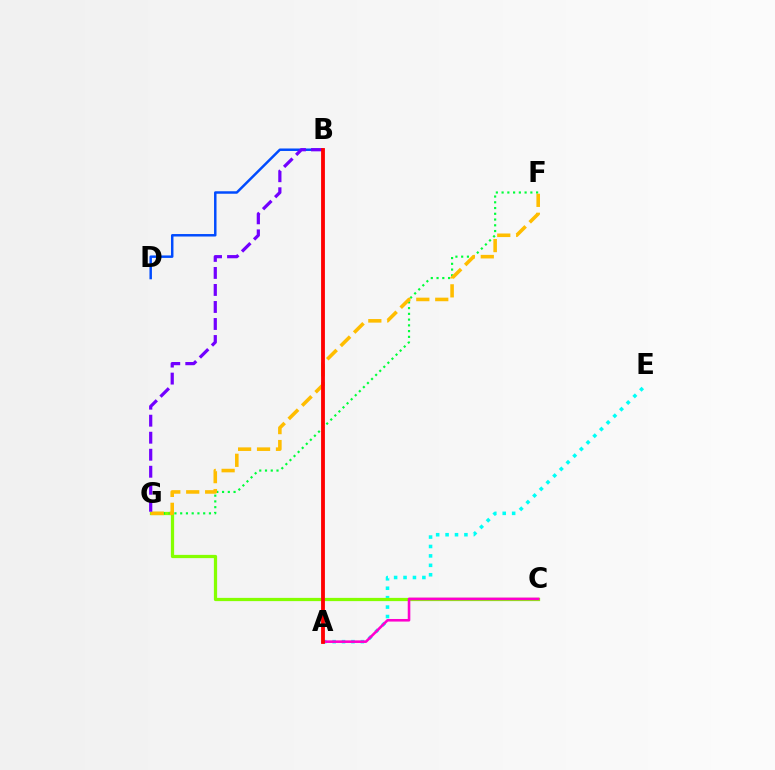{('A', 'E'): [{'color': '#00fff6', 'line_style': 'dotted', 'thickness': 2.56}], ('C', 'G'): [{'color': '#84ff00', 'line_style': 'solid', 'thickness': 2.33}], ('F', 'G'): [{'color': '#00ff39', 'line_style': 'dotted', 'thickness': 1.56}, {'color': '#ffbd00', 'line_style': 'dashed', 'thickness': 2.57}], ('B', 'D'): [{'color': '#004bff', 'line_style': 'solid', 'thickness': 1.78}], ('B', 'G'): [{'color': '#7200ff', 'line_style': 'dashed', 'thickness': 2.31}], ('A', 'C'): [{'color': '#ff00cf', 'line_style': 'solid', 'thickness': 1.86}], ('A', 'B'): [{'color': '#ff0000', 'line_style': 'solid', 'thickness': 2.75}]}